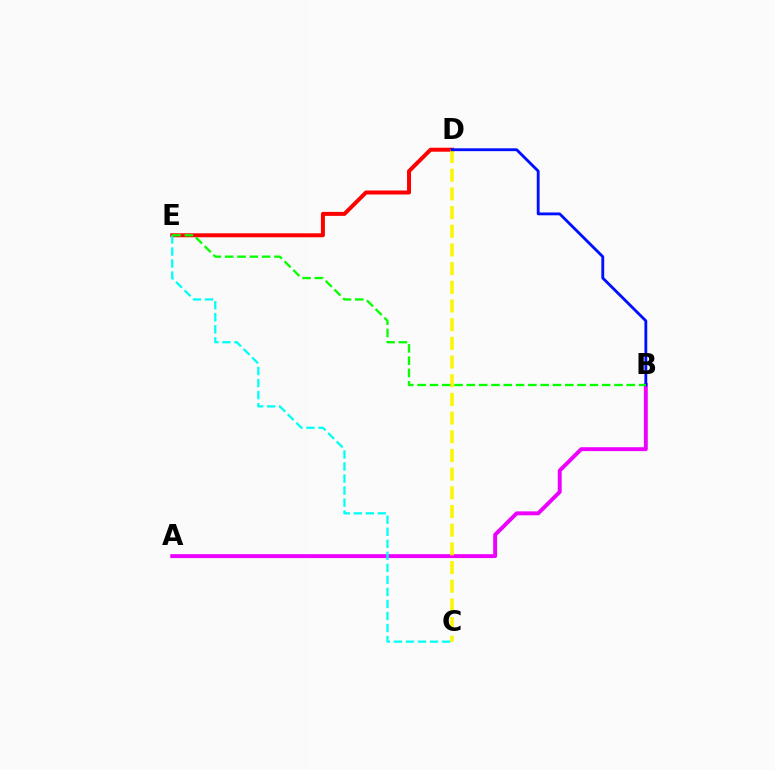{('A', 'B'): [{'color': '#ee00ff', 'line_style': 'solid', 'thickness': 2.82}], ('D', 'E'): [{'color': '#ff0000', 'line_style': 'solid', 'thickness': 2.87}], ('C', 'D'): [{'color': '#fcf500', 'line_style': 'dashed', 'thickness': 2.54}], ('C', 'E'): [{'color': '#00fff6', 'line_style': 'dashed', 'thickness': 1.63}], ('B', 'D'): [{'color': '#0010ff', 'line_style': 'solid', 'thickness': 2.05}], ('B', 'E'): [{'color': '#08ff00', 'line_style': 'dashed', 'thickness': 1.67}]}